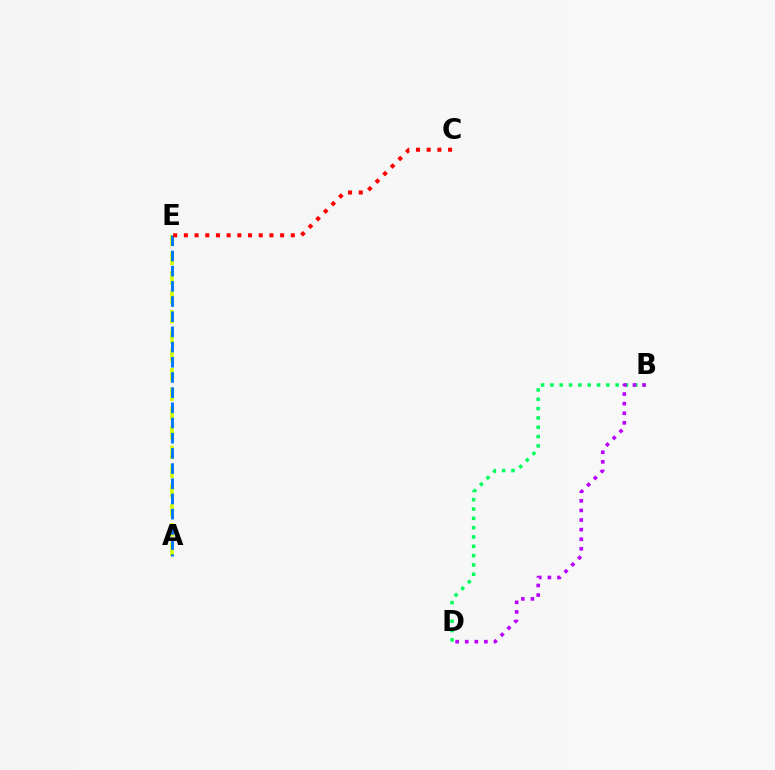{('B', 'D'): [{'color': '#00ff5c', 'line_style': 'dotted', 'thickness': 2.53}, {'color': '#b900ff', 'line_style': 'dotted', 'thickness': 2.61}], ('A', 'E'): [{'color': '#d1ff00', 'line_style': 'dashed', 'thickness': 2.63}, {'color': '#0074ff', 'line_style': 'dashed', 'thickness': 2.06}], ('C', 'E'): [{'color': '#ff0000', 'line_style': 'dotted', 'thickness': 2.91}]}